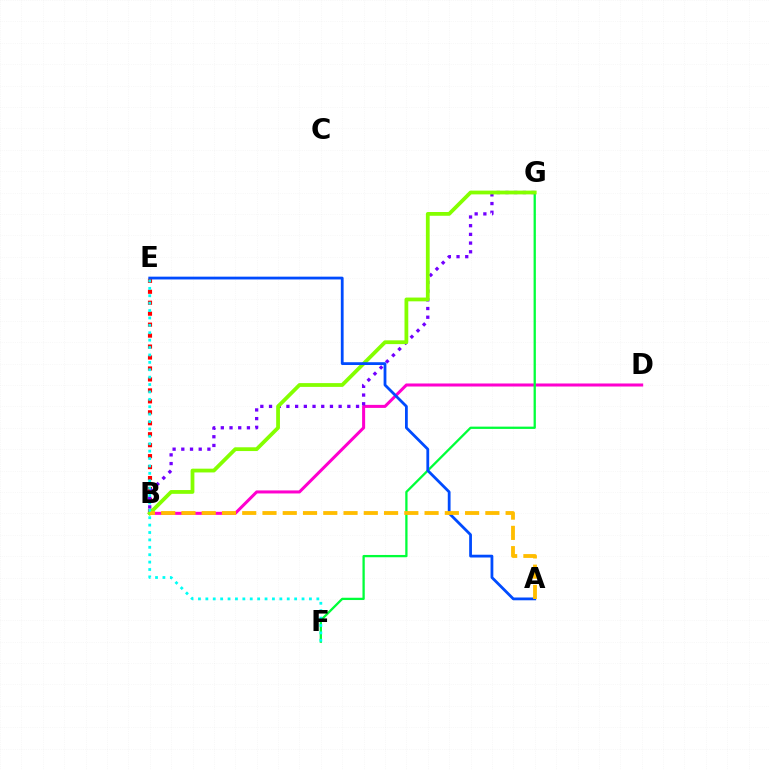{('B', 'E'): [{'color': '#ff0000', 'line_style': 'dotted', 'thickness': 2.98}], ('B', 'D'): [{'color': '#ff00cf', 'line_style': 'solid', 'thickness': 2.18}], ('F', 'G'): [{'color': '#00ff39', 'line_style': 'solid', 'thickness': 1.65}], ('B', 'G'): [{'color': '#7200ff', 'line_style': 'dotted', 'thickness': 2.36}, {'color': '#84ff00', 'line_style': 'solid', 'thickness': 2.72}], ('A', 'E'): [{'color': '#004bff', 'line_style': 'solid', 'thickness': 2.01}], ('A', 'B'): [{'color': '#ffbd00', 'line_style': 'dashed', 'thickness': 2.75}], ('E', 'F'): [{'color': '#00fff6', 'line_style': 'dotted', 'thickness': 2.01}]}